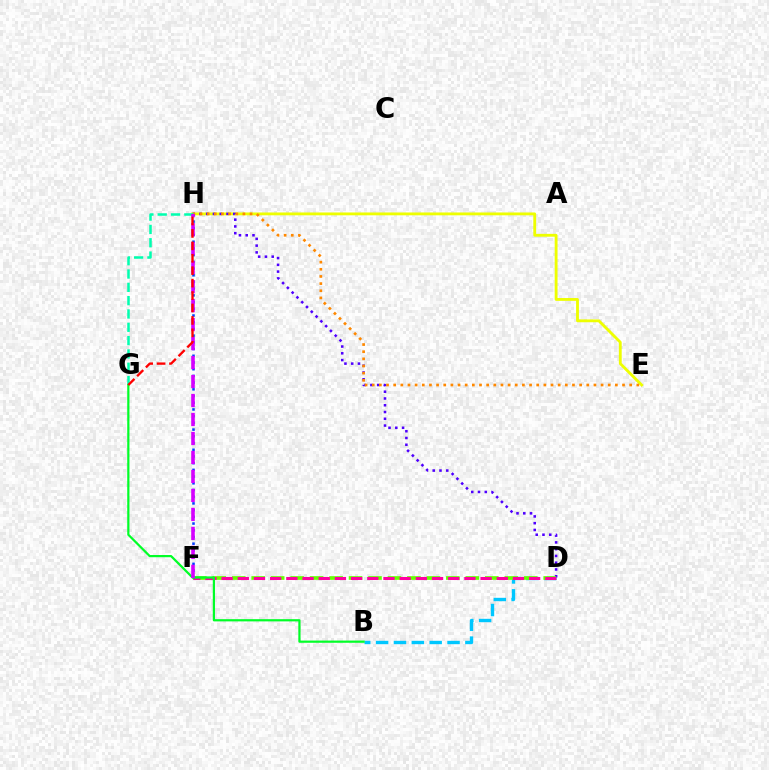{('E', 'H'): [{'color': '#eeff00', 'line_style': 'solid', 'thickness': 2.04}, {'color': '#ff8800', 'line_style': 'dotted', 'thickness': 1.94}], ('D', 'H'): [{'color': '#4f00ff', 'line_style': 'dotted', 'thickness': 1.84}], ('B', 'D'): [{'color': '#00c7ff', 'line_style': 'dashed', 'thickness': 2.43}], ('D', 'F'): [{'color': '#66ff00', 'line_style': 'dashed', 'thickness': 2.64}, {'color': '#ff00a0', 'line_style': 'dashed', 'thickness': 2.2}], ('F', 'H'): [{'color': '#003fff', 'line_style': 'dotted', 'thickness': 1.82}, {'color': '#d600ff', 'line_style': 'dashed', 'thickness': 2.58}], ('G', 'H'): [{'color': '#00ffaf', 'line_style': 'dashed', 'thickness': 1.81}, {'color': '#ff0000', 'line_style': 'dashed', 'thickness': 1.69}], ('B', 'G'): [{'color': '#00ff27', 'line_style': 'solid', 'thickness': 1.59}]}